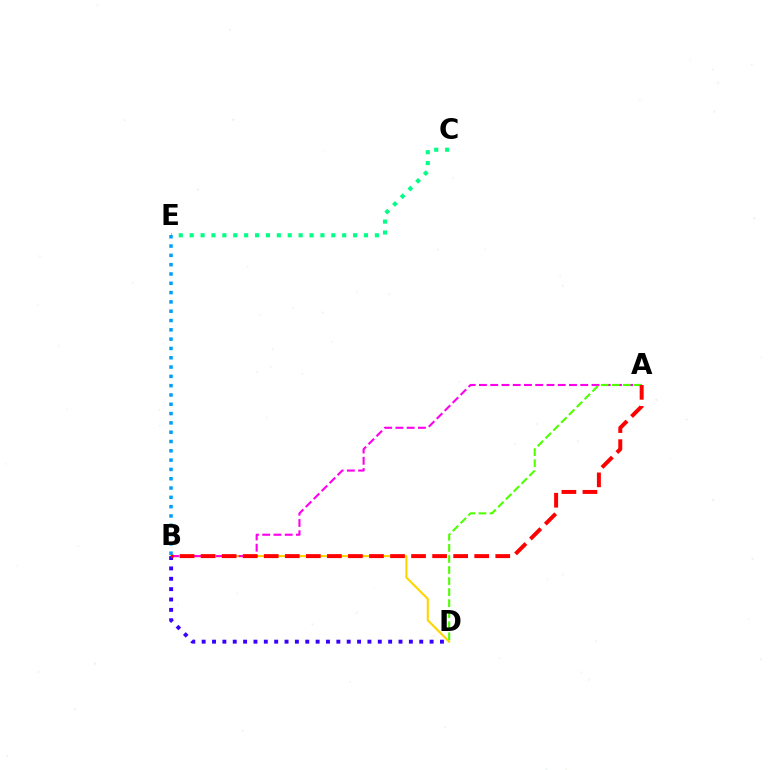{('B', 'D'): [{'color': '#ffd500', 'line_style': 'solid', 'thickness': 1.52}, {'color': '#3700ff', 'line_style': 'dotted', 'thickness': 2.82}], ('A', 'B'): [{'color': '#ff00ed', 'line_style': 'dashed', 'thickness': 1.53}, {'color': '#ff0000', 'line_style': 'dashed', 'thickness': 2.86}], ('A', 'D'): [{'color': '#4fff00', 'line_style': 'dashed', 'thickness': 1.5}], ('C', 'E'): [{'color': '#00ff86', 'line_style': 'dotted', 'thickness': 2.96}], ('B', 'E'): [{'color': '#009eff', 'line_style': 'dotted', 'thickness': 2.53}]}